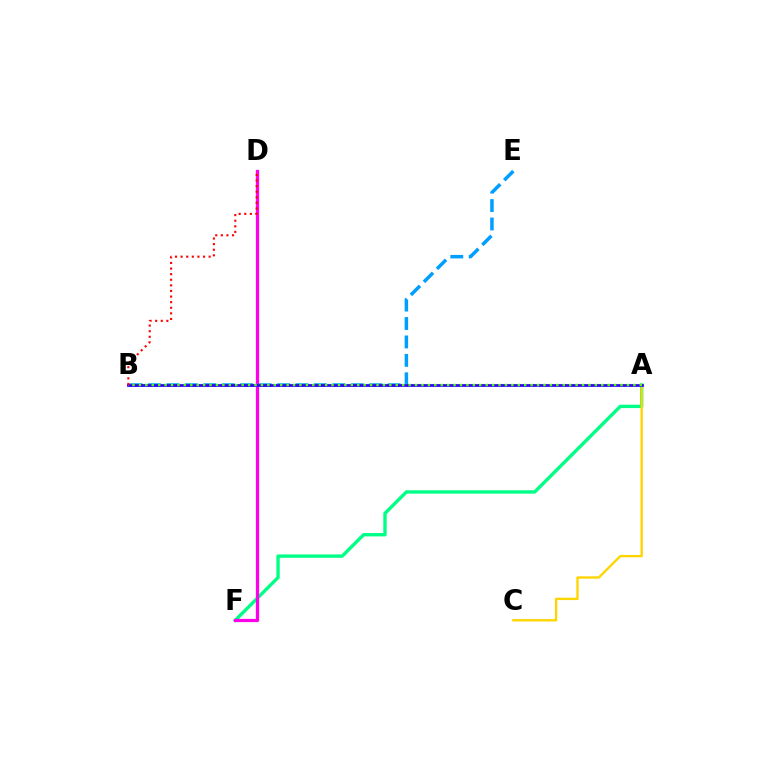{('A', 'F'): [{'color': '#00ff86', 'line_style': 'solid', 'thickness': 2.43}], ('A', 'C'): [{'color': '#ffd500', 'line_style': 'solid', 'thickness': 1.69}], ('D', 'F'): [{'color': '#ff00ed', 'line_style': 'solid', 'thickness': 2.33}], ('B', 'E'): [{'color': '#009eff', 'line_style': 'dashed', 'thickness': 2.5}], ('A', 'B'): [{'color': '#3700ff', 'line_style': 'solid', 'thickness': 2.0}, {'color': '#4fff00', 'line_style': 'dotted', 'thickness': 1.74}], ('B', 'D'): [{'color': '#ff0000', 'line_style': 'dotted', 'thickness': 1.52}]}